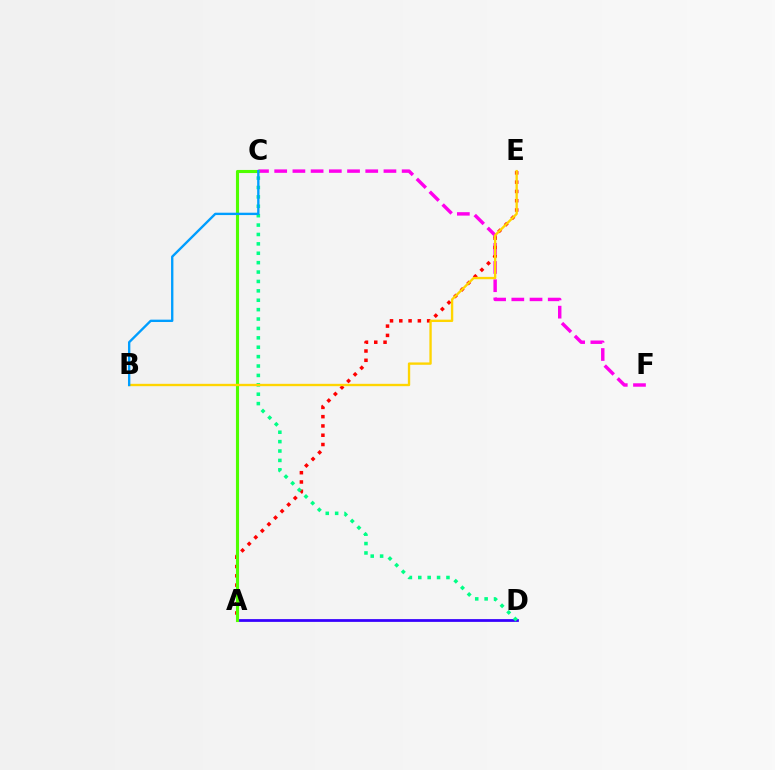{('C', 'F'): [{'color': '#ff00ed', 'line_style': 'dashed', 'thickness': 2.47}], ('A', 'E'): [{'color': '#ff0000', 'line_style': 'dotted', 'thickness': 2.52}], ('A', 'D'): [{'color': '#3700ff', 'line_style': 'solid', 'thickness': 1.99}], ('A', 'C'): [{'color': '#4fff00', 'line_style': 'solid', 'thickness': 2.23}], ('C', 'D'): [{'color': '#00ff86', 'line_style': 'dotted', 'thickness': 2.55}], ('B', 'E'): [{'color': '#ffd500', 'line_style': 'solid', 'thickness': 1.69}], ('B', 'C'): [{'color': '#009eff', 'line_style': 'solid', 'thickness': 1.7}]}